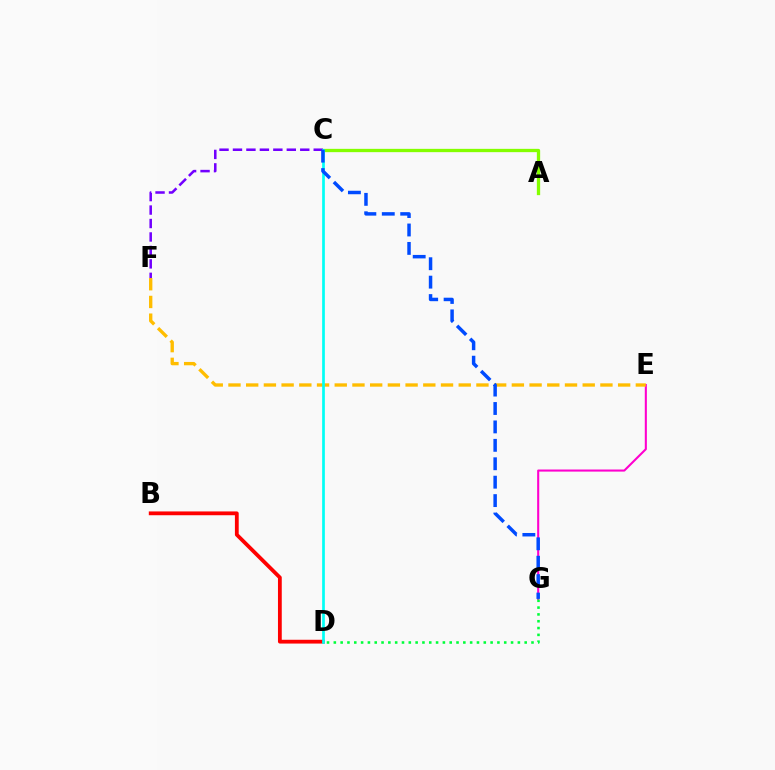{('E', 'G'): [{'color': '#ff00cf', 'line_style': 'solid', 'thickness': 1.5}], ('E', 'F'): [{'color': '#ffbd00', 'line_style': 'dashed', 'thickness': 2.41}], ('B', 'D'): [{'color': '#ff0000', 'line_style': 'solid', 'thickness': 2.73}], ('A', 'C'): [{'color': '#84ff00', 'line_style': 'solid', 'thickness': 2.38}], ('C', 'F'): [{'color': '#7200ff', 'line_style': 'dashed', 'thickness': 1.83}], ('D', 'G'): [{'color': '#00ff39', 'line_style': 'dotted', 'thickness': 1.85}], ('C', 'D'): [{'color': '#00fff6', 'line_style': 'solid', 'thickness': 1.95}], ('C', 'G'): [{'color': '#004bff', 'line_style': 'dashed', 'thickness': 2.5}]}